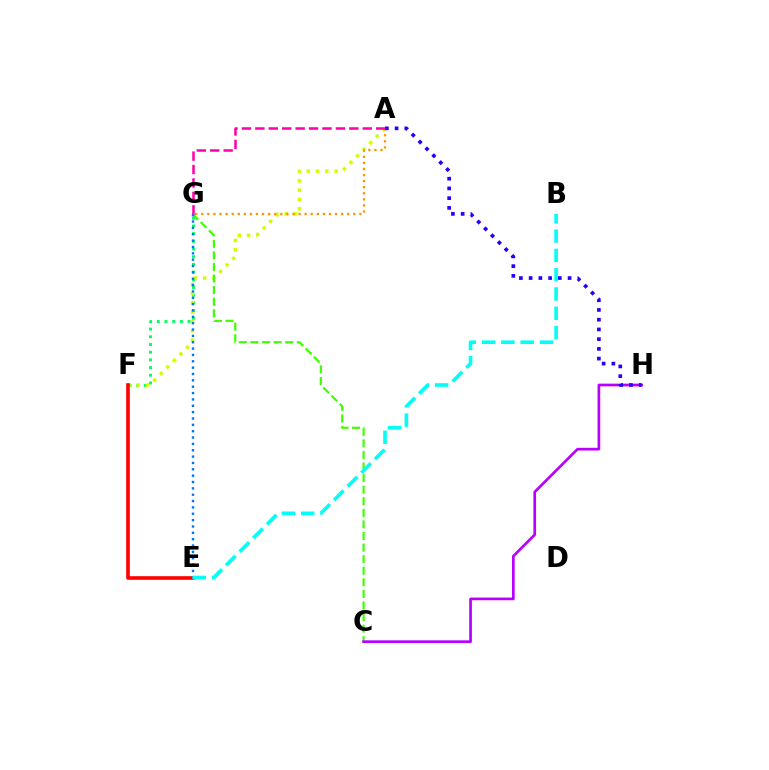{('F', 'G'): [{'color': '#00ff5c', 'line_style': 'dotted', 'thickness': 2.09}], ('A', 'F'): [{'color': '#d1ff00', 'line_style': 'dotted', 'thickness': 2.52}], ('C', 'G'): [{'color': '#3dff00', 'line_style': 'dashed', 'thickness': 1.57}], ('C', 'H'): [{'color': '#b900ff', 'line_style': 'solid', 'thickness': 1.94}], ('A', 'G'): [{'color': '#ff9400', 'line_style': 'dotted', 'thickness': 1.65}, {'color': '#ff00ac', 'line_style': 'dashed', 'thickness': 1.82}], ('E', 'F'): [{'color': '#ff0000', 'line_style': 'solid', 'thickness': 2.61}], ('E', 'G'): [{'color': '#0074ff', 'line_style': 'dotted', 'thickness': 1.73}], ('A', 'H'): [{'color': '#2500ff', 'line_style': 'dotted', 'thickness': 2.65}], ('B', 'E'): [{'color': '#00fff6', 'line_style': 'dashed', 'thickness': 2.62}]}